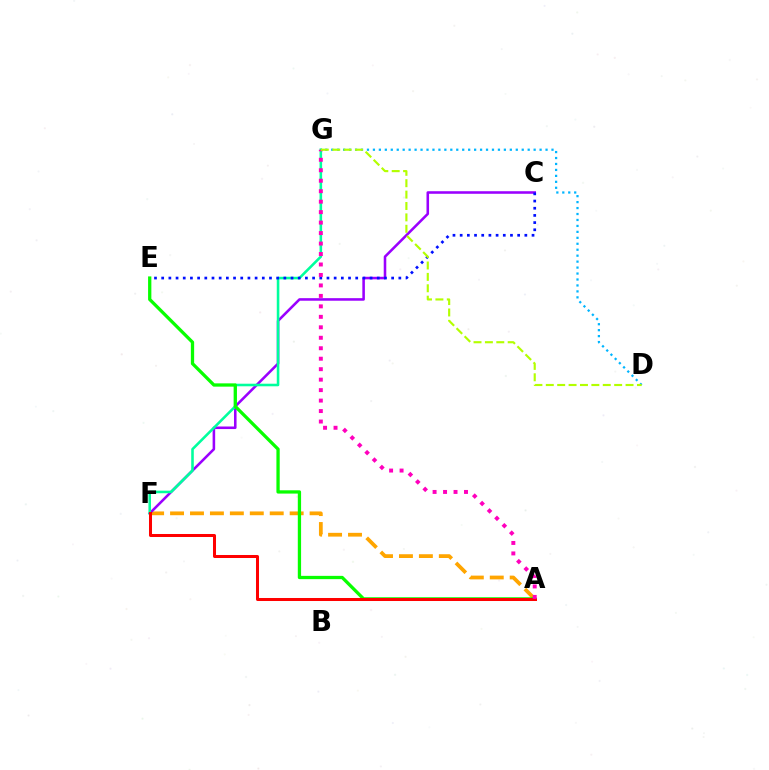{('A', 'F'): [{'color': '#ffa500', 'line_style': 'dashed', 'thickness': 2.71}, {'color': '#ff0000', 'line_style': 'solid', 'thickness': 2.17}], ('D', 'G'): [{'color': '#00b5ff', 'line_style': 'dotted', 'thickness': 1.62}, {'color': '#b3ff00', 'line_style': 'dashed', 'thickness': 1.55}], ('C', 'F'): [{'color': '#9b00ff', 'line_style': 'solid', 'thickness': 1.84}], ('F', 'G'): [{'color': '#00ff9d', 'line_style': 'solid', 'thickness': 1.86}], ('A', 'E'): [{'color': '#08ff00', 'line_style': 'solid', 'thickness': 2.37}], ('C', 'E'): [{'color': '#0010ff', 'line_style': 'dotted', 'thickness': 1.95}], ('A', 'G'): [{'color': '#ff00bd', 'line_style': 'dotted', 'thickness': 2.84}]}